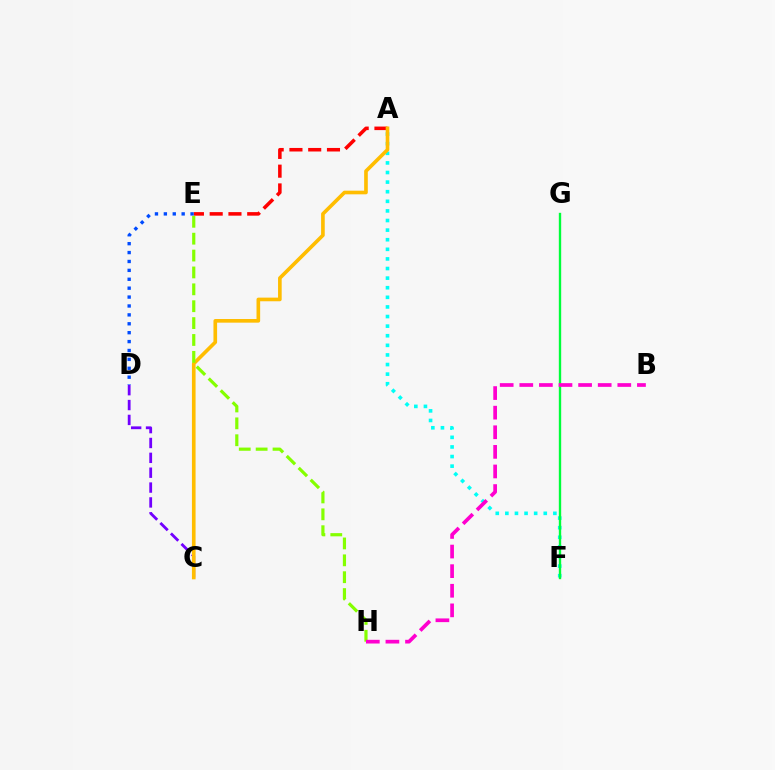{('A', 'F'): [{'color': '#00fff6', 'line_style': 'dotted', 'thickness': 2.61}], ('C', 'D'): [{'color': '#7200ff', 'line_style': 'dashed', 'thickness': 2.02}], ('A', 'E'): [{'color': '#ff0000', 'line_style': 'dashed', 'thickness': 2.55}], ('F', 'G'): [{'color': '#00ff39', 'line_style': 'solid', 'thickness': 1.7}], ('A', 'C'): [{'color': '#ffbd00', 'line_style': 'solid', 'thickness': 2.62}], ('E', 'H'): [{'color': '#84ff00', 'line_style': 'dashed', 'thickness': 2.29}], ('B', 'H'): [{'color': '#ff00cf', 'line_style': 'dashed', 'thickness': 2.66}], ('D', 'E'): [{'color': '#004bff', 'line_style': 'dotted', 'thickness': 2.42}]}